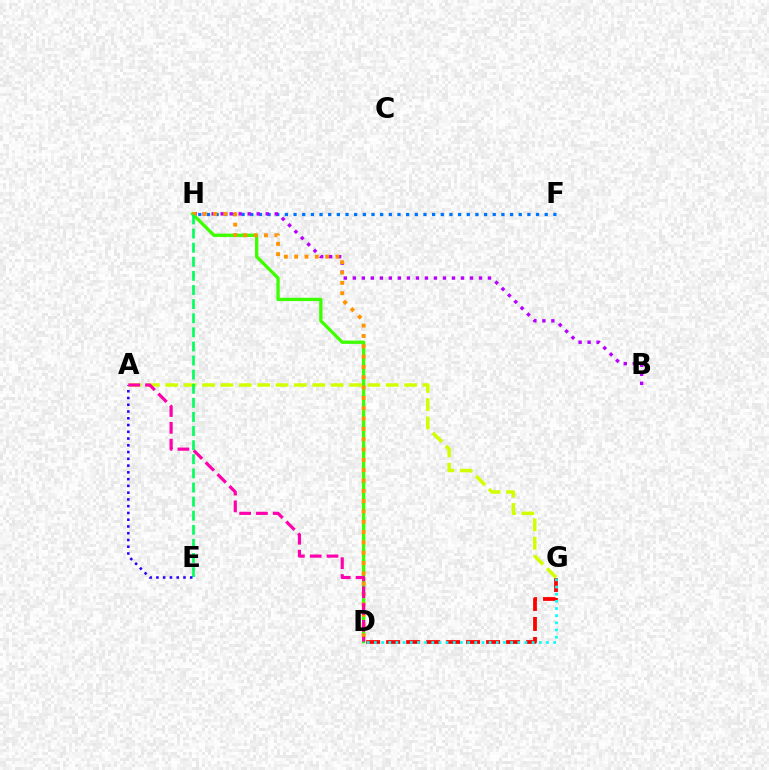{('F', 'H'): [{'color': '#0074ff', 'line_style': 'dotted', 'thickness': 2.35}], ('D', 'G'): [{'color': '#ff0000', 'line_style': 'dashed', 'thickness': 2.72}, {'color': '#00fff6', 'line_style': 'dotted', 'thickness': 1.95}], ('B', 'H'): [{'color': '#b900ff', 'line_style': 'dotted', 'thickness': 2.45}], ('D', 'H'): [{'color': '#3dff00', 'line_style': 'solid', 'thickness': 2.38}, {'color': '#ff9400', 'line_style': 'dotted', 'thickness': 2.8}], ('A', 'G'): [{'color': '#d1ff00', 'line_style': 'dashed', 'thickness': 2.5}], ('E', 'H'): [{'color': '#00ff5c', 'line_style': 'dashed', 'thickness': 1.92}], ('A', 'E'): [{'color': '#2500ff', 'line_style': 'dotted', 'thickness': 1.84}], ('A', 'D'): [{'color': '#ff00ac', 'line_style': 'dashed', 'thickness': 2.28}]}